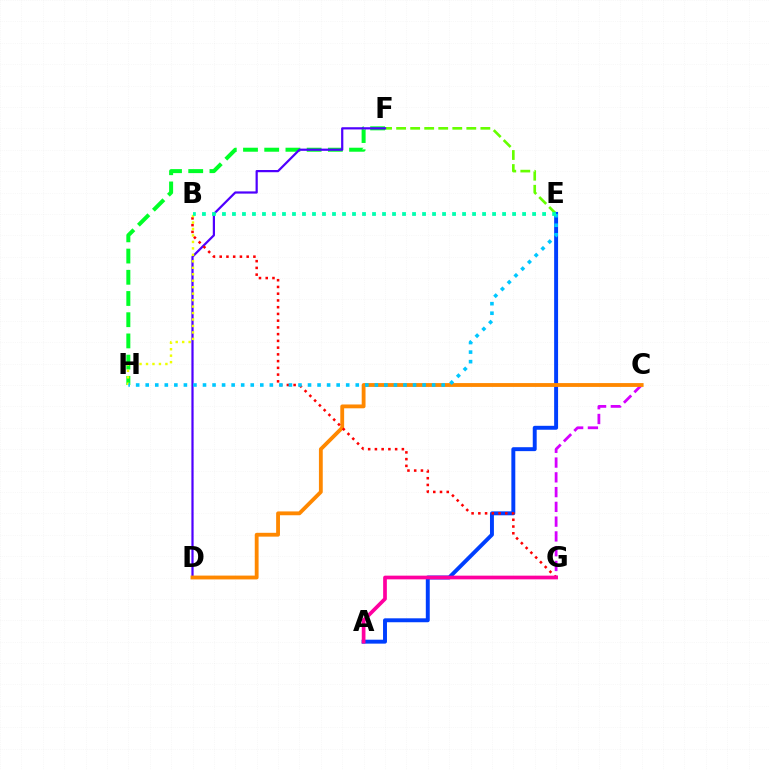{('F', 'H'): [{'color': '#00ff27', 'line_style': 'dashed', 'thickness': 2.88}], ('C', 'G'): [{'color': '#d600ff', 'line_style': 'dashed', 'thickness': 2.01}], ('E', 'F'): [{'color': '#66ff00', 'line_style': 'dashed', 'thickness': 1.91}], ('A', 'E'): [{'color': '#003fff', 'line_style': 'solid', 'thickness': 2.83}], ('D', 'F'): [{'color': '#4f00ff', 'line_style': 'solid', 'thickness': 1.59}], ('C', 'D'): [{'color': '#ff8800', 'line_style': 'solid', 'thickness': 2.76}], ('B', 'G'): [{'color': '#ff0000', 'line_style': 'dotted', 'thickness': 1.83}], ('A', 'G'): [{'color': '#ff00a0', 'line_style': 'solid', 'thickness': 2.66}], ('B', 'H'): [{'color': '#eeff00', 'line_style': 'dotted', 'thickness': 1.76}], ('E', 'H'): [{'color': '#00c7ff', 'line_style': 'dotted', 'thickness': 2.59}], ('B', 'E'): [{'color': '#00ffaf', 'line_style': 'dotted', 'thickness': 2.72}]}